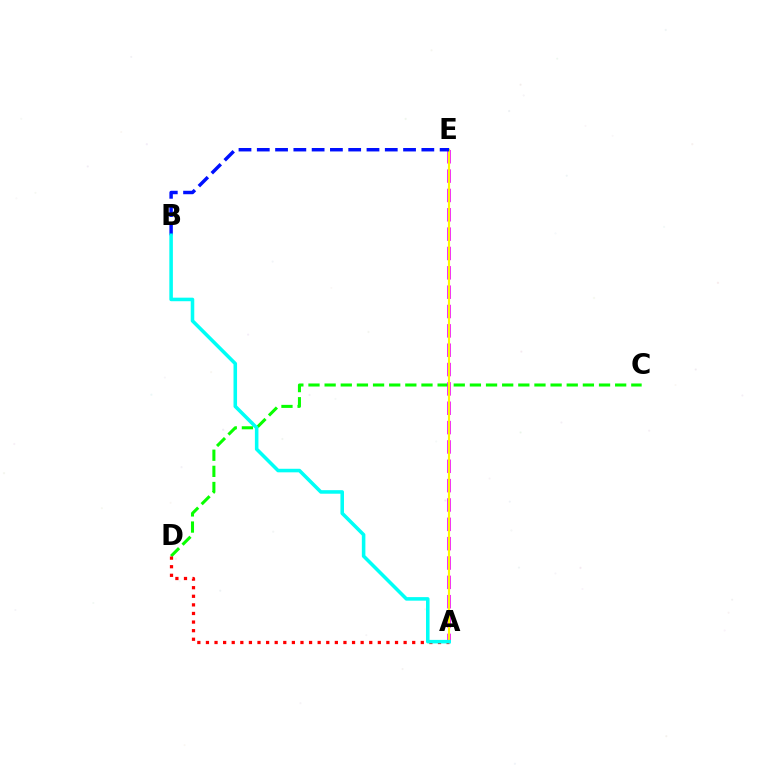{('C', 'D'): [{'color': '#08ff00', 'line_style': 'dashed', 'thickness': 2.19}], ('A', 'E'): [{'color': '#ee00ff', 'line_style': 'dashed', 'thickness': 2.63}, {'color': '#fcf500', 'line_style': 'solid', 'thickness': 1.52}], ('A', 'D'): [{'color': '#ff0000', 'line_style': 'dotted', 'thickness': 2.34}], ('B', 'E'): [{'color': '#0010ff', 'line_style': 'dashed', 'thickness': 2.48}], ('A', 'B'): [{'color': '#00fff6', 'line_style': 'solid', 'thickness': 2.56}]}